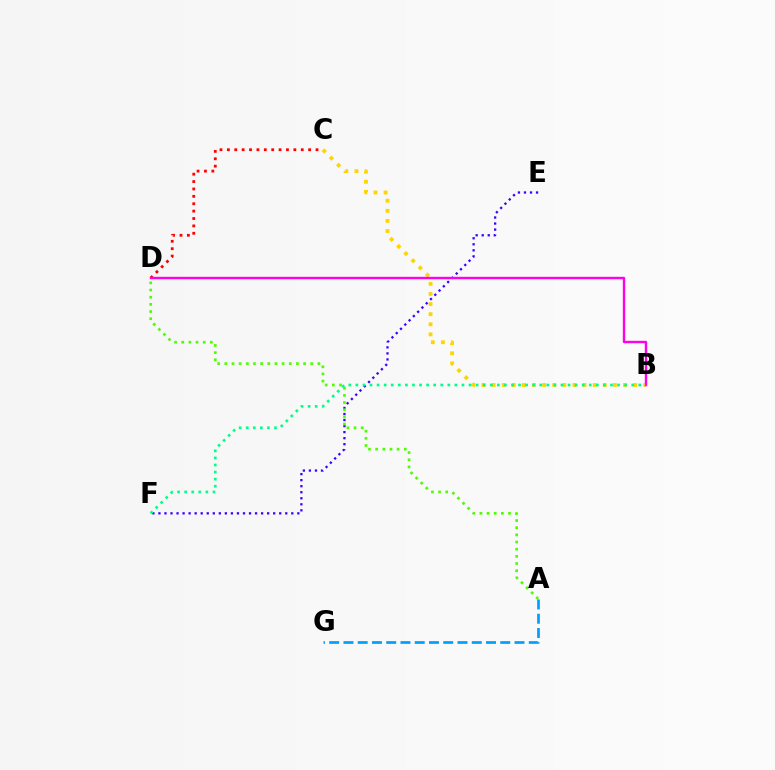{('B', 'C'): [{'color': '#ffd500', 'line_style': 'dotted', 'thickness': 2.75}], ('E', 'F'): [{'color': '#3700ff', 'line_style': 'dotted', 'thickness': 1.64}], ('A', 'D'): [{'color': '#4fff00', 'line_style': 'dotted', 'thickness': 1.95}], ('C', 'D'): [{'color': '#ff0000', 'line_style': 'dotted', 'thickness': 2.01}], ('B', 'D'): [{'color': '#ff00ed', 'line_style': 'solid', 'thickness': 1.73}], ('A', 'G'): [{'color': '#009eff', 'line_style': 'dashed', 'thickness': 1.94}], ('B', 'F'): [{'color': '#00ff86', 'line_style': 'dotted', 'thickness': 1.92}]}